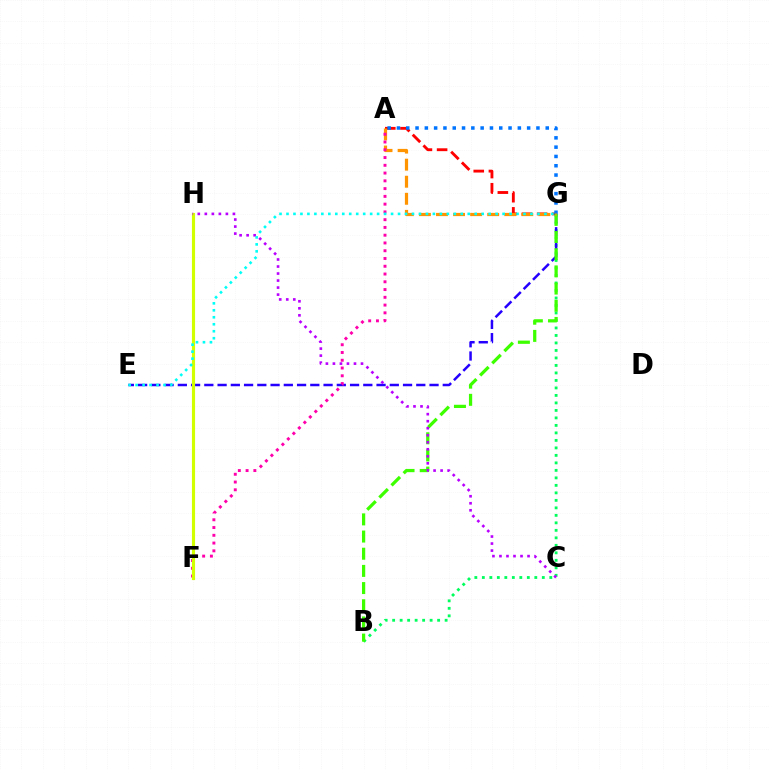{('B', 'G'): [{'color': '#00ff5c', 'line_style': 'dotted', 'thickness': 2.04}, {'color': '#3dff00', 'line_style': 'dashed', 'thickness': 2.33}], ('A', 'G'): [{'color': '#ff0000', 'line_style': 'dashed', 'thickness': 2.06}, {'color': '#0074ff', 'line_style': 'dotted', 'thickness': 2.53}, {'color': '#ff9400', 'line_style': 'dashed', 'thickness': 2.32}], ('E', 'G'): [{'color': '#2500ff', 'line_style': 'dashed', 'thickness': 1.8}, {'color': '#00fff6', 'line_style': 'dotted', 'thickness': 1.89}], ('A', 'F'): [{'color': '#ff00ac', 'line_style': 'dotted', 'thickness': 2.11}], ('F', 'H'): [{'color': '#d1ff00', 'line_style': 'solid', 'thickness': 2.26}], ('C', 'H'): [{'color': '#b900ff', 'line_style': 'dotted', 'thickness': 1.91}]}